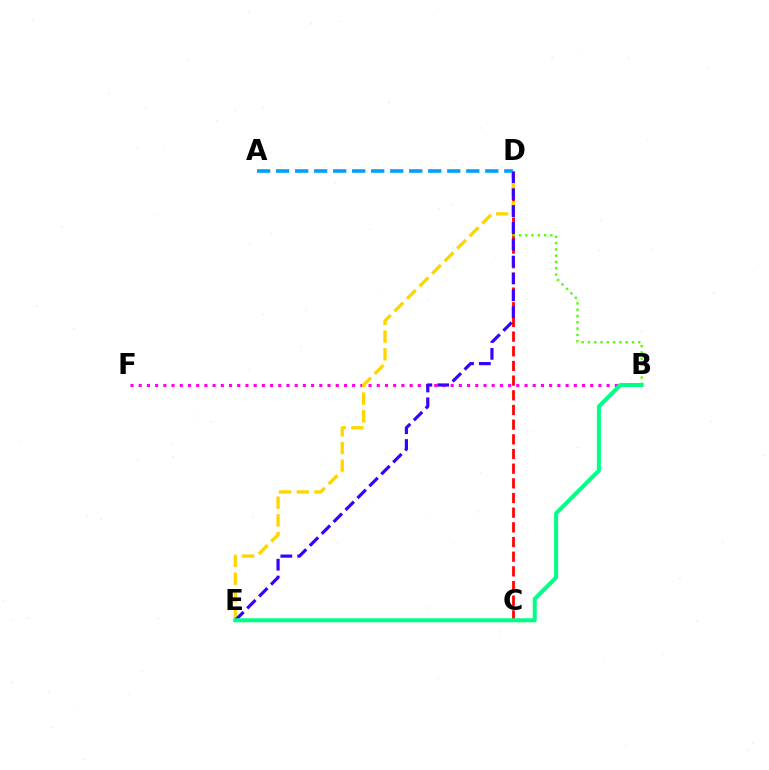{('B', 'F'): [{'color': '#ff00ed', 'line_style': 'dotted', 'thickness': 2.23}], ('C', 'D'): [{'color': '#ff0000', 'line_style': 'dashed', 'thickness': 1.99}], ('B', 'D'): [{'color': '#4fff00', 'line_style': 'dotted', 'thickness': 1.71}], ('A', 'D'): [{'color': '#009eff', 'line_style': 'dashed', 'thickness': 2.58}], ('D', 'E'): [{'color': '#ffd500', 'line_style': 'dashed', 'thickness': 2.41}, {'color': '#3700ff', 'line_style': 'dashed', 'thickness': 2.29}], ('B', 'E'): [{'color': '#00ff86', 'line_style': 'solid', 'thickness': 2.89}]}